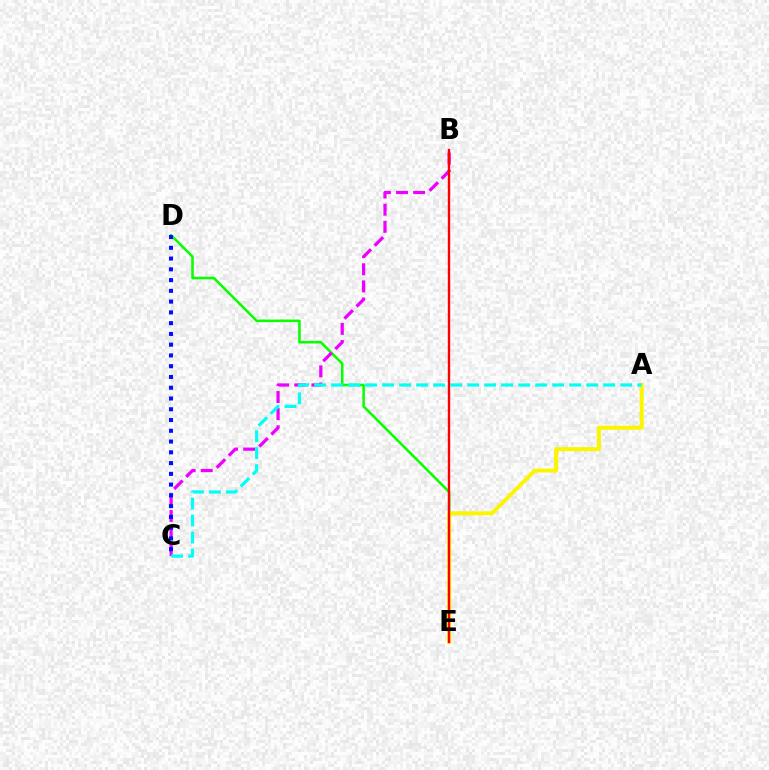{('D', 'E'): [{'color': '#08ff00', 'line_style': 'solid', 'thickness': 1.83}], ('B', 'C'): [{'color': '#ee00ff', 'line_style': 'dashed', 'thickness': 2.32}], ('C', 'D'): [{'color': '#0010ff', 'line_style': 'dotted', 'thickness': 2.92}], ('A', 'E'): [{'color': '#fcf500', 'line_style': 'solid', 'thickness': 2.87}], ('B', 'E'): [{'color': '#ff0000', 'line_style': 'solid', 'thickness': 1.71}], ('A', 'C'): [{'color': '#00fff6', 'line_style': 'dashed', 'thickness': 2.31}]}